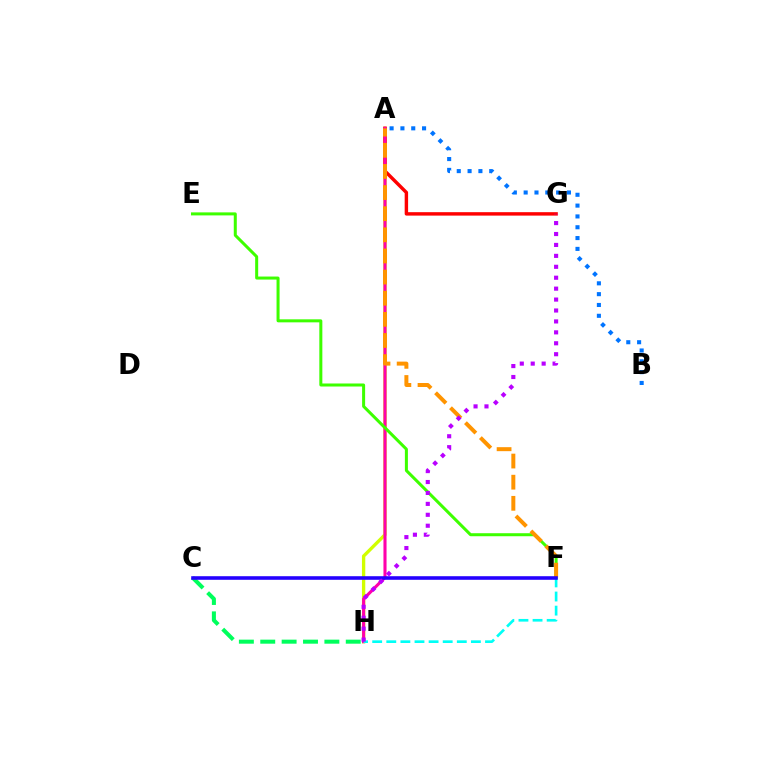{('A', 'H'): [{'color': '#d1ff00', 'line_style': 'solid', 'thickness': 2.4}, {'color': '#ff00ac', 'line_style': 'solid', 'thickness': 2.22}], ('A', 'G'): [{'color': '#ff0000', 'line_style': 'solid', 'thickness': 2.47}], ('C', 'H'): [{'color': '#00ff5c', 'line_style': 'dashed', 'thickness': 2.9}], ('E', 'F'): [{'color': '#3dff00', 'line_style': 'solid', 'thickness': 2.17}], ('F', 'H'): [{'color': '#00fff6', 'line_style': 'dashed', 'thickness': 1.92}], ('A', 'B'): [{'color': '#0074ff', 'line_style': 'dotted', 'thickness': 2.94}], ('A', 'F'): [{'color': '#ff9400', 'line_style': 'dashed', 'thickness': 2.87}], ('C', 'F'): [{'color': '#2500ff', 'line_style': 'solid', 'thickness': 2.58}], ('G', 'H'): [{'color': '#b900ff', 'line_style': 'dotted', 'thickness': 2.97}]}